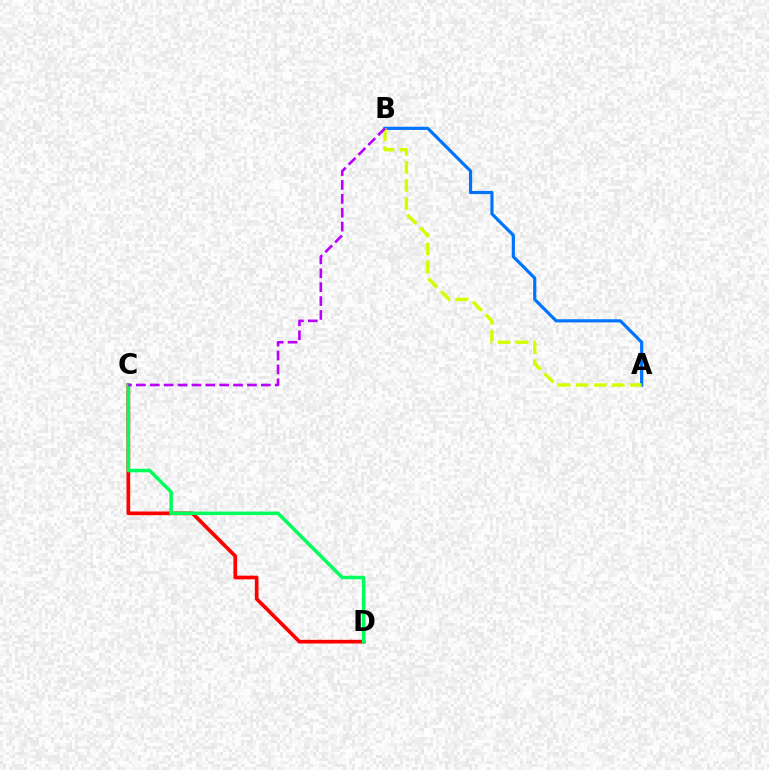{('C', 'D'): [{'color': '#ff0000', 'line_style': 'solid', 'thickness': 2.65}, {'color': '#00ff5c', 'line_style': 'solid', 'thickness': 2.53}], ('A', 'B'): [{'color': '#0074ff', 'line_style': 'solid', 'thickness': 2.28}, {'color': '#d1ff00', 'line_style': 'dashed', 'thickness': 2.45}], ('B', 'C'): [{'color': '#b900ff', 'line_style': 'dashed', 'thickness': 1.89}]}